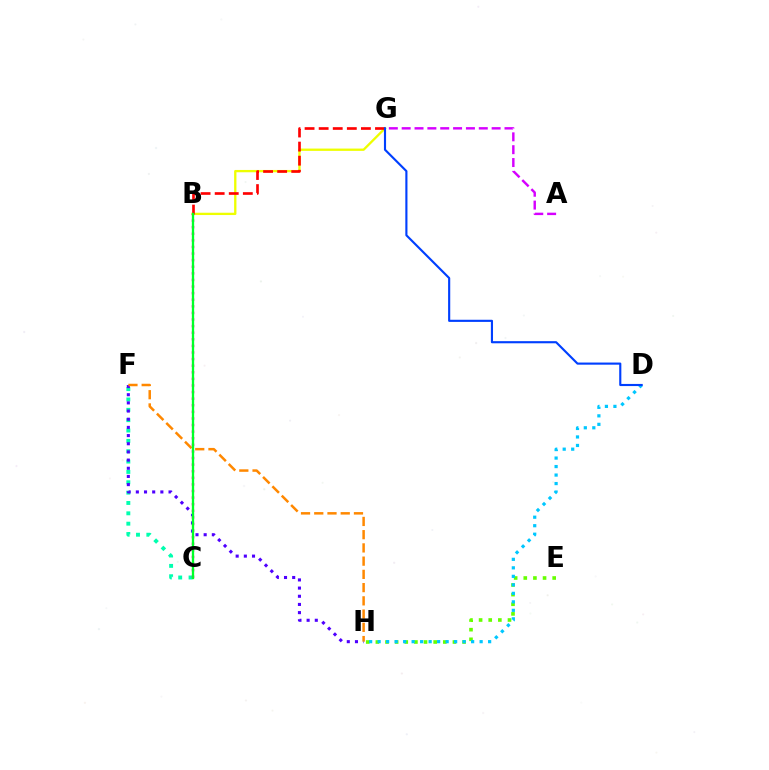{('B', 'G'): [{'color': '#eeff00', 'line_style': 'solid', 'thickness': 1.67}, {'color': '#ff0000', 'line_style': 'dashed', 'thickness': 1.91}], ('C', 'F'): [{'color': '#00ffaf', 'line_style': 'dotted', 'thickness': 2.81}], ('B', 'C'): [{'color': '#ff00a0', 'line_style': 'dotted', 'thickness': 1.79}, {'color': '#00ff27', 'line_style': 'solid', 'thickness': 1.67}], ('E', 'H'): [{'color': '#66ff00', 'line_style': 'dotted', 'thickness': 2.62}], ('F', 'H'): [{'color': '#4f00ff', 'line_style': 'dotted', 'thickness': 2.22}, {'color': '#ff8800', 'line_style': 'dashed', 'thickness': 1.8}], ('D', 'H'): [{'color': '#00c7ff', 'line_style': 'dotted', 'thickness': 2.31}], ('D', 'G'): [{'color': '#003fff', 'line_style': 'solid', 'thickness': 1.54}], ('A', 'G'): [{'color': '#d600ff', 'line_style': 'dashed', 'thickness': 1.75}]}